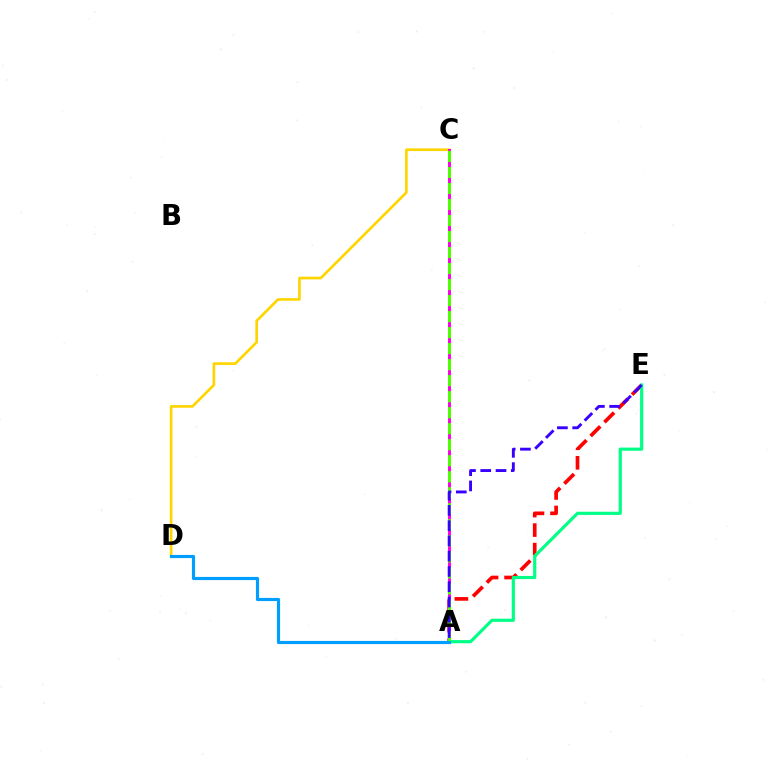{('A', 'E'): [{'color': '#ff0000', 'line_style': 'dashed', 'thickness': 2.65}, {'color': '#00ff86', 'line_style': 'solid', 'thickness': 2.28}, {'color': '#3700ff', 'line_style': 'dashed', 'thickness': 2.08}], ('C', 'D'): [{'color': '#ffd500', 'line_style': 'solid', 'thickness': 1.92}], ('A', 'C'): [{'color': '#ff00ed', 'line_style': 'solid', 'thickness': 2.15}, {'color': '#4fff00', 'line_style': 'dashed', 'thickness': 2.18}], ('A', 'D'): [{'color': '#009eff', 'line_style': 'solid', 'thickness': 2.27}]}